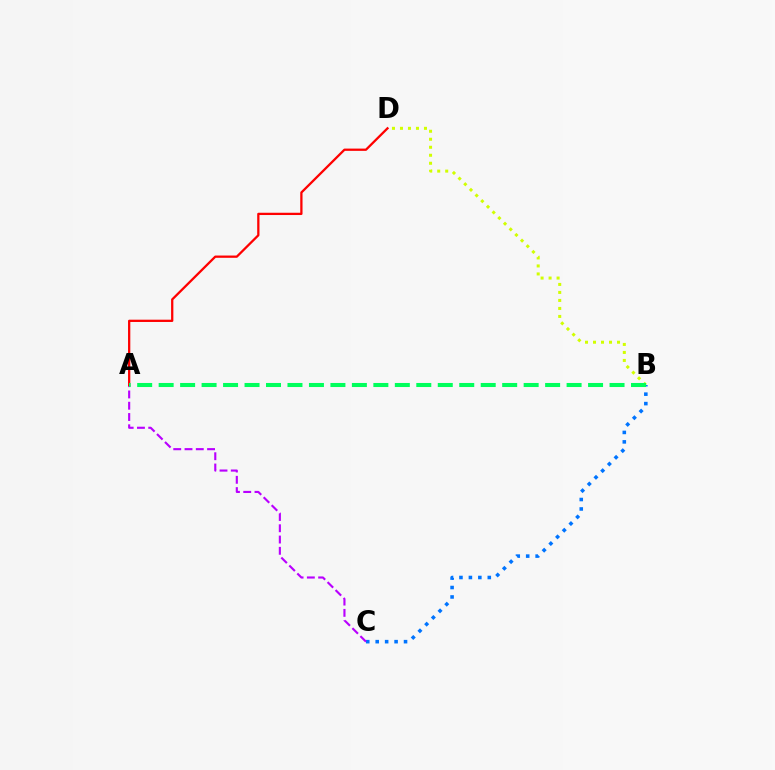{('B', 'D'): [{'color': '#d1ff00', 'line_style': 'dotted', 'thickness': 2.17}], ('B', 'C'): [{'color': '#0074ff', 'line_style': 'dotted', 'thickness': 2.57}], ('A', 'C'): [{'color': '#b900ff', 'line_style': 'dashed', 'thickness': 1.53}], ('A', 'D'): [{'color': '#ff0000', 'line_style': 'solid', 'thickness': 1.64}], ('A', 'B'): [{'color': '#00ff5c', 'line_style': 'dashed', 'thickness': 2.92}]}